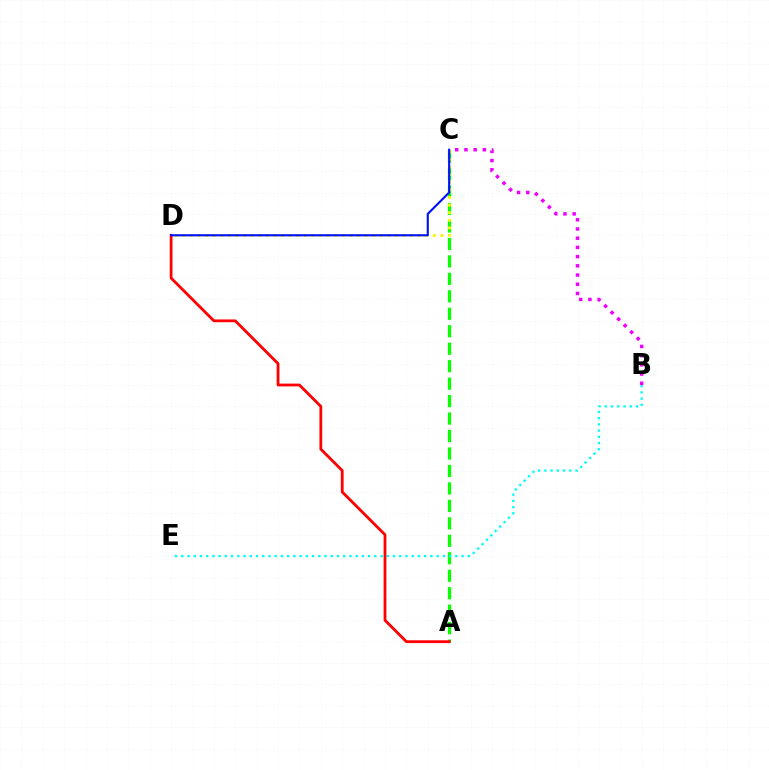{('A', 'C'): [{'color': '#08ff00', 'line_style': 'dashed', 'thickness': 2.37}], ('B', 'C'): [{'color': '#ee00ff', 'line_style': 'dotted', 'thickness': 2.5}], ('C', 'D'): [{'color': '#fcf500', 'line_style': 'dotted', 'thickness': 2.06}, {'color': '#0010ff', 'line_style': 'solid', 'thickness': 1.53}], ('B', 'E'): [{'color': '#00fff6', 'line_style': 'dotted', 'thickness': 1.69}], ('A', 'D'): [{'color': '#ff0000', 'line_style': 'solid', 'thickness': 2.01}]}